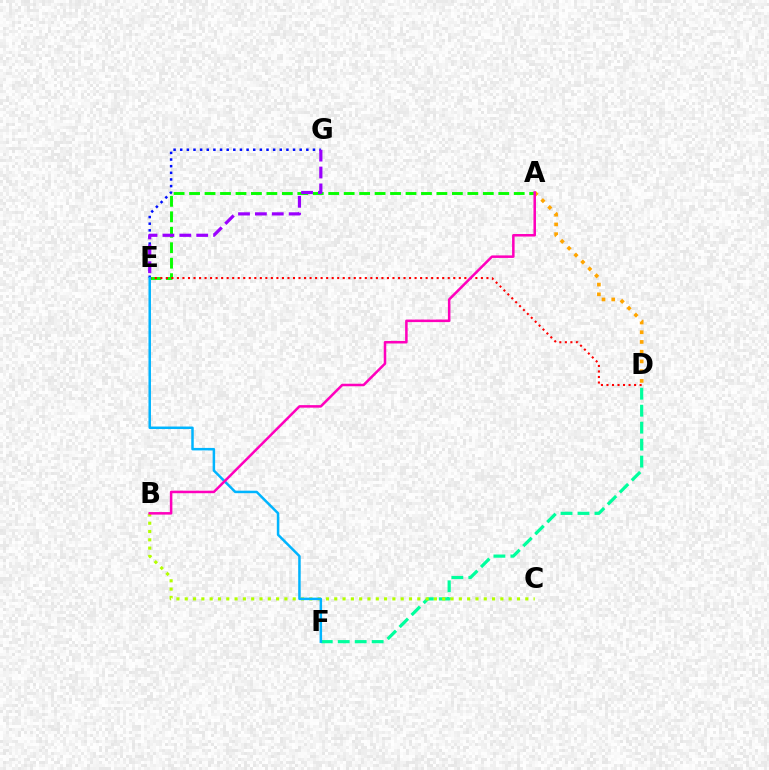{('D', 'F'): [{'color': '#00ff9d', 'line_style': 'dashed', 'thickness': 2.31}], ('A', 'E'): [{'color': '#08ff00', 'line_style': 'dashed', 'thickness': 2.1}], ('B', 'C'): [{'color': '#b3ff00', 'line_style': 'dotted', 'thickness': 2.26}], ('E', 'G'): [{'color': '#0010ff', 'line_style': 'dotted', 'thickness': 1.8}, {'color': '#9b00ff', 'line_style': 'dashed', 'thickness': 2.29}], ('D', 'E'): [{'color': '#ff0000', 'line_style': 'dotted', 'thickness': 1.5}], ('A', 'D'): [{'color': '#ffa500', 'line_style': 'dotted', 'thickness': 2.65}], ('E', 'F'): [{'color': '#00b5ff', 'line_style': 'solid', 'thickness': 1.79}], ('A', 'B'): [{'color': '#ff00bd', 'line_style': 'solid', 'thickness': 1.82}]}